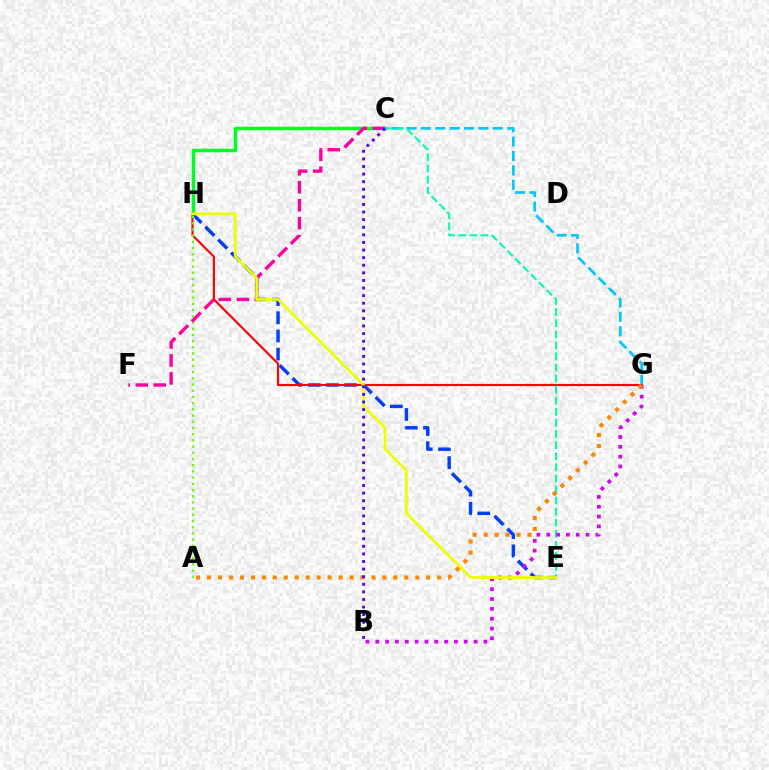{('C', 'H'): [{'color': '#00ff27', 'line_style': 'solid', 'thickness': 2.52}], ('C', 'G'): [{'color': '#00c7ff', 'line_style': 'dashed', 'thickness': 1.95}], ('E', 'H'): [{'color': '#003fff', 'line_style': 'dashed', 'thickness': 2.47}, {'color': '#eeff00', 'line_style': 'solid', 'thickness': 2.01}], ('G', 'H'): [{'color': '#ff0000', 'line_style': 'solid', 'thickness': 1.54}], ('A', 'H'): [{'color': '#66ff00', 'line_style': 'dotted', 'thickness': 1.69}], ('C', 'E'): [{'color': '#00ffaf', 'line_style': 'dashed', 'thickness': 1.51}], ('B', 'G'): [{'color': '#d600ff', 'line_style': 'dotted', 'thickness': 2.67}], ('C', 'F'): [{'color': '#ff00a0', 'line_style': 'dashed', 'thickness': 2.44}], ('A', 'G'): [{'color': '#ff8800', 'line_style': 'dotted', 'thickness': 2.98}], ('B', 'C'): [{'color': '#4f00ff', 'line_style': 'dotted', 'thickness': 2.06}]}